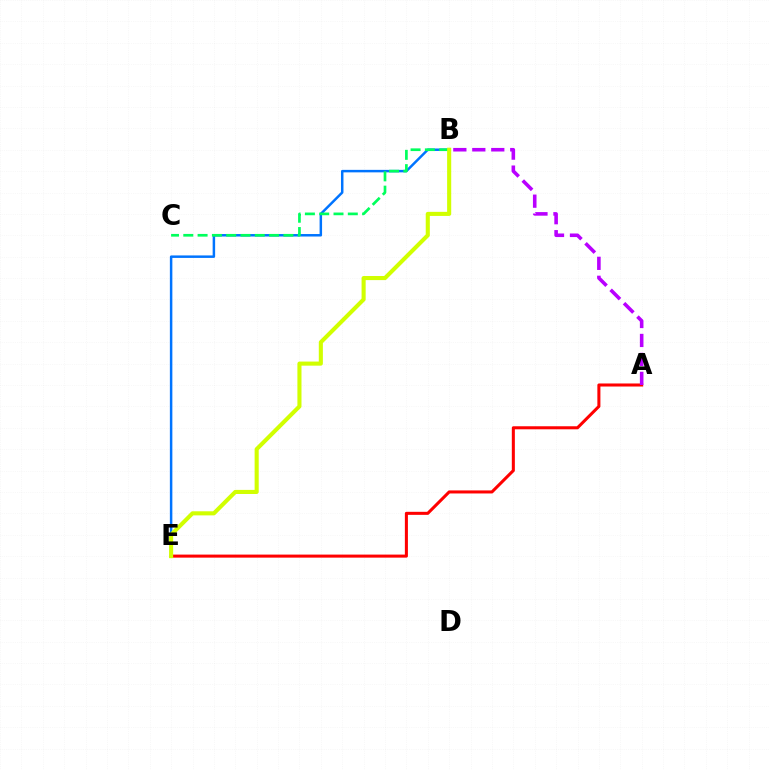{('B', 'E'): [{'color': '#0074ff', 'line_style': 'solid', 'thickness': 1.79}, {'color': '#d1ff00', 'line_style': 'solid', 'thickness': 2.94}], ('B', 'C'): [{'color': '#00ff5c', 'line_style': 'dashed', 'thickness': 1.94}], ('A', 'E'): [{'color': '#ff0000', 'line_style': 'solid', 'thickness': 2.19}], ('A', 'B'): [{'color': '#b900ff', 'line_style': 'dashed', 'thickness': 2.58}]}